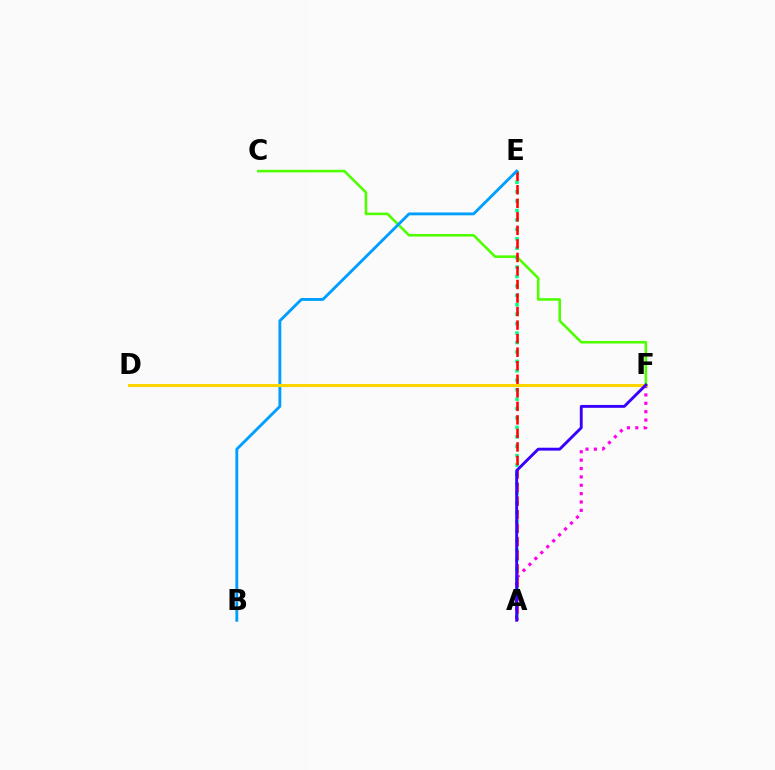{('C', 'F'): [{'color': '#4fff00', 'line_style': 'solid', 'thickness': 1.87}], ('A', 'E'): [{'color': '#00ff86', 'line_style': 'dotted', 'thickness': 2.56}, {'color': '#ff0000', 'line_style': 'dashed', 'thickness': 1.84}], ('B', 'E'): [{'color': '#009eff', 'line_style': 'solid', 'thickness': 2.06}], ('A', 'F'): [{'color': '#ff00ed', 'line_style': 'dotted', 'thickness': 2.27}, {'color': '#3700ff', 'line_style': 'solid', 'thickness': 2.08}], ('D', 'F'): [{'color': '#ffd500', 'line_style': 'solid', 'thickness': 2.21}]}